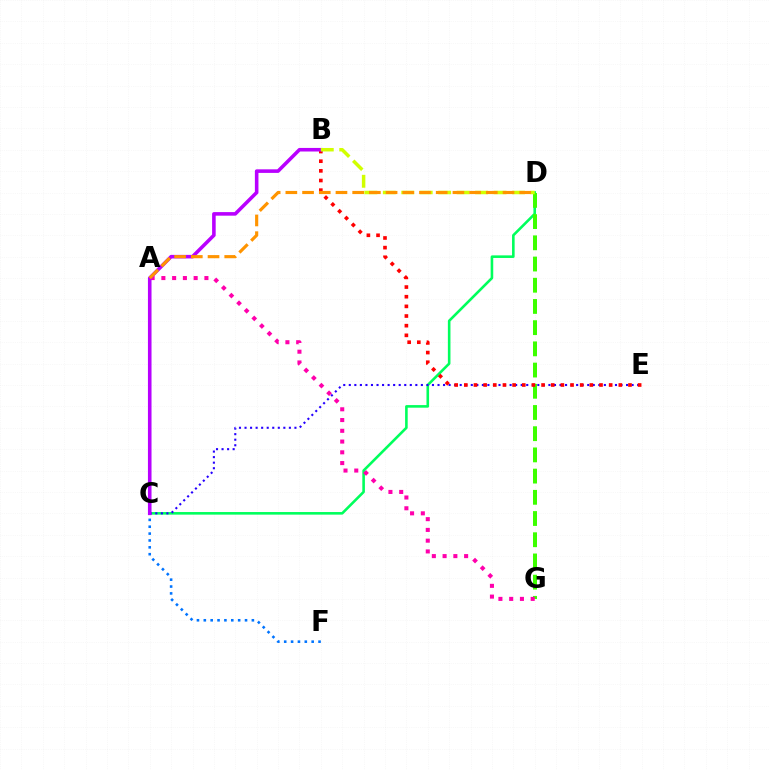{('A', 'C'): [{'color': '#00fff6', 'line_style': 'solid', 'thickness': 1.5}], ('C', 'D'): [{'color': '#00ff5c', 'line_style': 'solid', 'thickness': 1.87}], ('D', 'G'): [{'color': '#3dff00', 'line_style': 'dashed', 'thickness': 2.88}], ('C', 'F'): [{'color': '#0074ff', 'line_style': 'dotted', 'thickness': 1.87}], ('C', 'E'): [{'color': '#2500ff', 'line_style': 'dotted', 'thickness': 1.51}], ('A', 'G'): [{'color': '#ff00ac', 'line_style': 'dotted', 'thickness': 2.92}], ('B', 'E'): [{'color': '#ff0000', 'line_style': 'dotted', 'thickness': 2.62}], ('B', 'C'): [{'color': '#b900ff', 'line_style': 'solid', 'thickness': 2.57}], ('B', 'D'): [{'color': '#d1ff00', 'line_style': 'dashed', 'thickness': 2.51}], ('A', 'D'): [{'color': '#ff9400', 'line_style': 'dashed', 'thickness': 2.27}]}